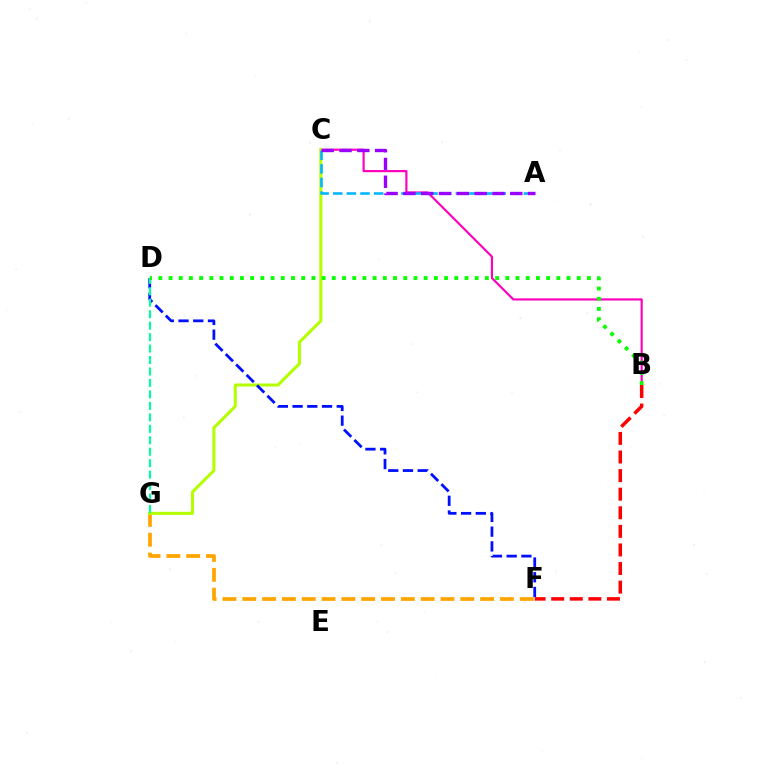{('B', 'C'): [{'color': '#ff00bd', 'line_style': 'solid', 'thickness': 1.56}], ('F', 'G'): [{'color': '#ffa500', 'line_style': 'dashed', 'thickness': 2.69}], ('C', 'G'): [{'color': '#b3ff00', 'line_style': 'solid', 'thickness': 2.19}], ('D', 'F'): [{'color': '#0010ff', 'line_style': 'dashed', 'thickness': 2.0}], ('D', 'G'): [{'color': '#00ff9d', 'line_style': 'dashed', 'thickness': 1.56}], ('A', 'C'): [{'color': '#00b5ff', 'line_style': 'dashed', 'thickness': 1.85}, {'color': '#9b00ff', 'line_style': 'dashed', 'thickness': 2.42}], ('B', 'D'): [{'color': '#08ff00', 'line_style': 'dotted', 'thickness': 2.77}], ('B', 'F'): [{'color': '#ff0000', 'line_style': 'dashed', 'thickness': 2.53}]}